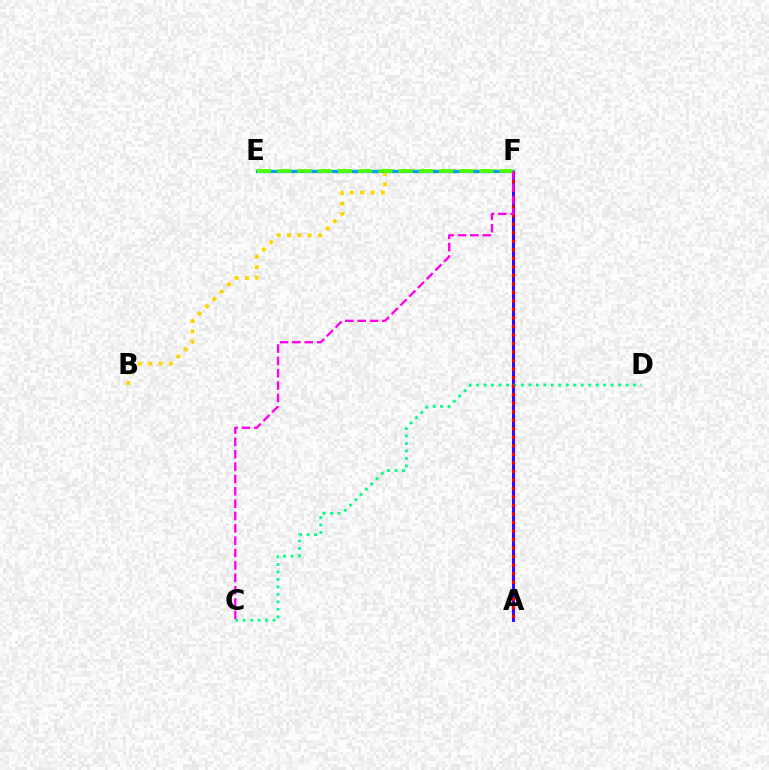{('A', 'F'): [{'color': '#3700ff', 'line_style': 'solid', 'thickness': 2.1}, {'color': '#ff0000', 'line_style': 'dotted', 'thickness': 2.32}], ('B', 'F'): [{'color': '#ffd500', 'line_style': 'dotted', 'thickness': 2.81}], ('E', 'F'): [{'color': '#009eff', 'line_style': 'solid', 'thickness': 2.33}, {'color': '#4fff00', 'line_style': 'dashed', 'thickness': 2.75}], ('C', 'D'): [{'color': '#00ff86', 'line_style': 'dotted', 'thickness': 2.03}], ('C', 'F'): [{'color': '#ff00ed', 'line_style': 'dashed', 'thickness': 1.68}]}